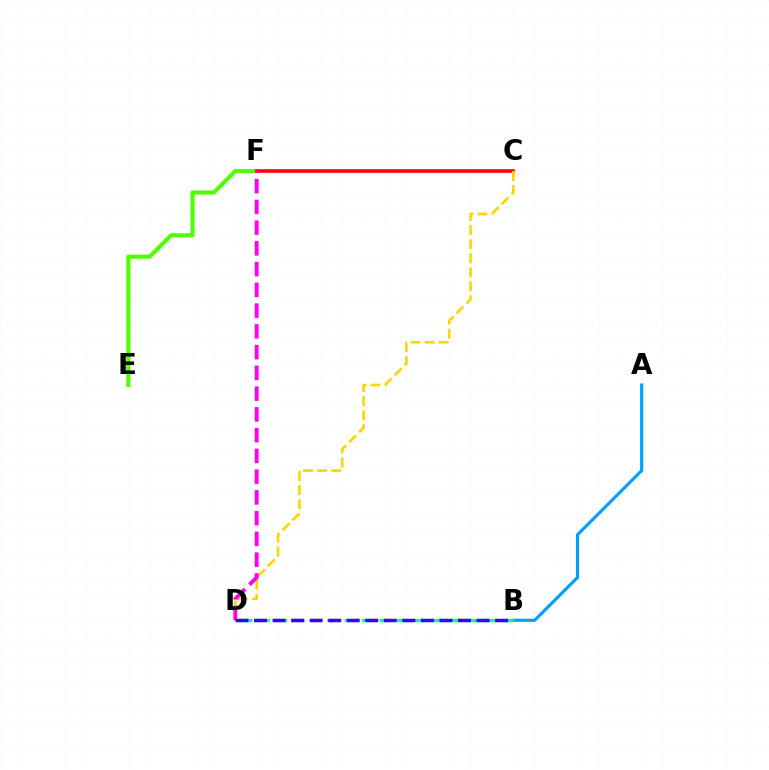{('A', 'B'): [{'color': '#009eff', 'line_style': 'solid', 'thickness': 2.24}], ('E', 'F'): [{'color': '#4fff00', 'line_style': 'solid', 'thickness': 2.97}], ('B', 'D'): [{'color': '#00ff86', 'line_style': 'dashed', 'thickness': 2.36}, {'color': '#3700ff', 'line_style': 'dashed', 'thickness': 2.52}], ('C', 'F'): [{'color': '#ff0000', 'line_style': 'solid', 'thickness': 2.58}], ('C', 'D'): [{'color': '#ffd500', 'line_style': 'dashed', 'thickness': 1.91}], ('D', 'F'): [{'color': '#ff00ed', 'line_style': 'dashed', 'thickness': 2.82}]}